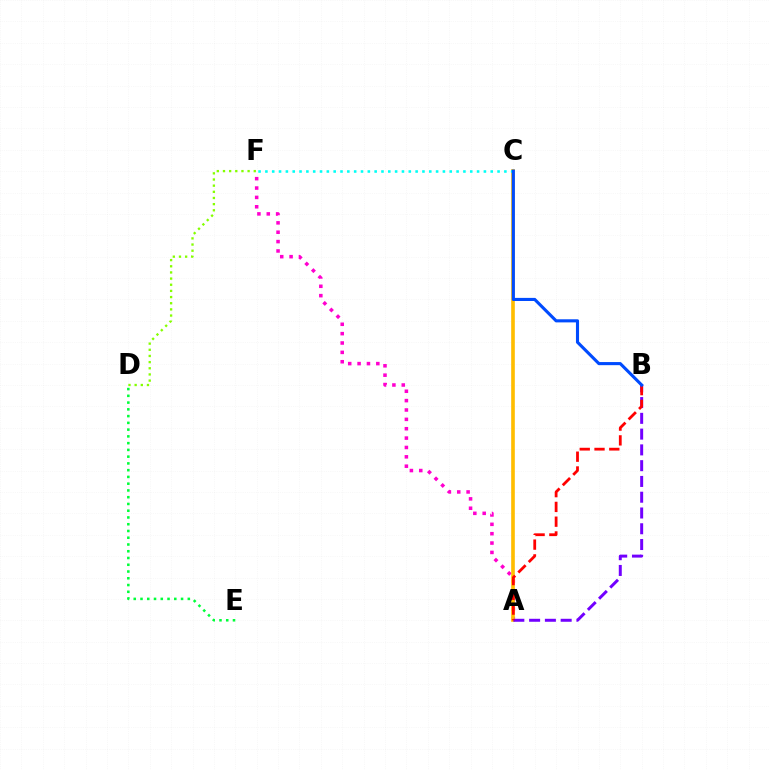{('A', 'F'): [{'color': '#ff00cf', 'line_style': 'dotted', 'thickness': 2.55}], ('D', 'E'): [{'color': '#00ff39', 'line_style': 'dotted', 'thickness': 1.84}], ('A', 'C'): [{'color': '#ffbd00', 'line_style': 'solid', 'thickness': 2.62}], ('A', 'B'): [{'color': '#7200ff', 'line_style': 'dashed', 'thickness': 2.14}, {'color': '#ff0000', 'line_style': 'dashed', 'thickness': 2.01}], ('C', 'F'): [{'color': '#00fff6', 'line_style': 'dotted', 'thickness': 1.86}], ('B', 'C'): [{'color': '#004bff', 'line_style': 'solid', 'thickness': 2.23}], ('D', 'F'): [{'color': '#84ff00', 'line_style': 'dotted', 'thickness': 1.67}]}